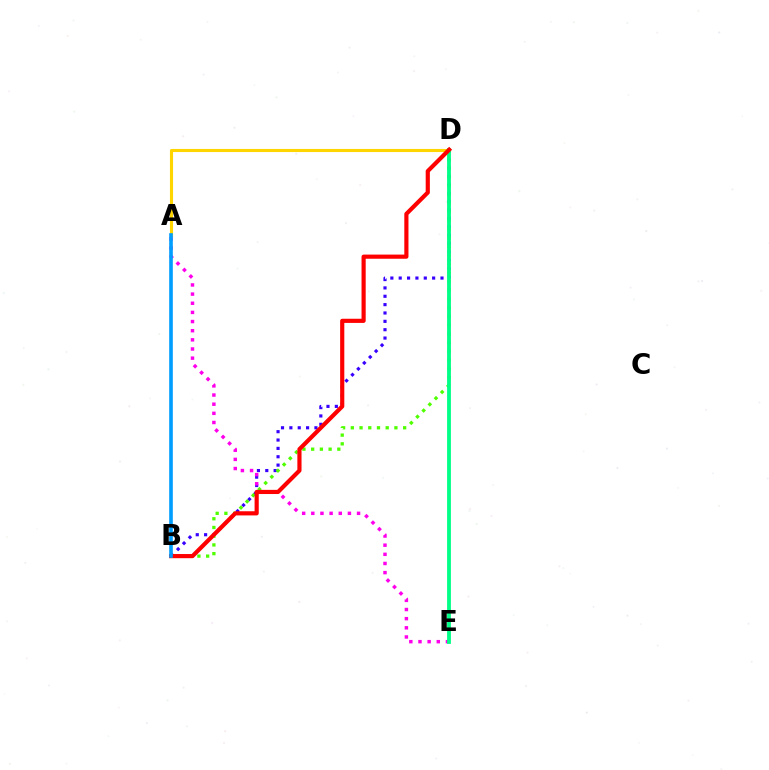{('A', 'D'): [{'color': '#ffd500', 'line_style': 'solid', 'thickness': 2.23}], ('B', 'D'): [{'color': '#3700ff', 'line_style': 'dotted', 'thickness': 2.27}, {'color': '#4fff00', 'line_style': 'dotted', 'thickness': 2.37}, {'color': '#ff0000', 'line_style': 'solid', 'thickness': 3.0}], ('A', 'E'): [{'color': '#ff00ed', 'line_style': 'dotted', 'thickness': 2.49}], ('D', 'E'): [{'color': '#00ff86', 'line_style': 'solid', 'thickness': 2.75}], ('A', 'B'): [{'color': '#009eff', 'line_style': 'solid', 'thickness': 2.62}]}